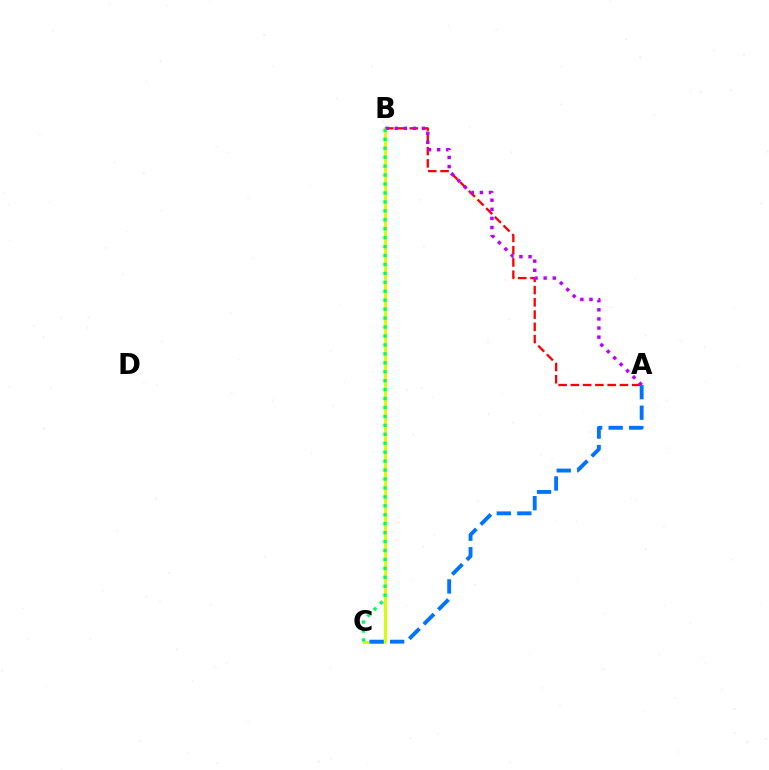{('A', 'B'): [{'color': '#ff0000', 'line_style': 'dashed', 'thickness': 1.66}, {'color': '#b900ff', 'line_style': 'dotted', 'thickness': 2.48}], ('B', 'C'): [{'color': '#d1ff00', 'line_style': 'solid', 'thickness': 2.09}, {'color': '#00ff5c', 'line_style': 'dotted', 'thickness': 2.43}], ('A', 'C'): [{'color': '#0074ff', 'line_style': 'dashed', 'thickness': 2.79}]}